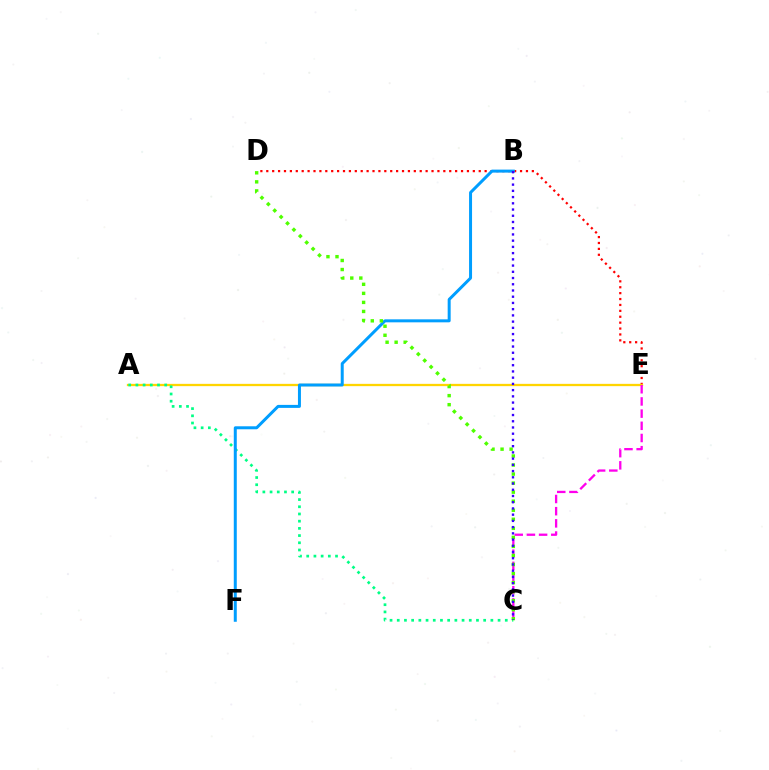{('D', 'E'): [{'color': '#ff0000', 'line_style': 'dotted', 'thickness': 1.6}], ('A', 'E'): [{'color': '#ffd500', 'line_style': 'solid', 'thickness': 1.65}], ('A', 'C'): [{'color': '#00ff86', 'line_style': 'dotted', 'thickness': 1.96}], ('B', 'F'): [{'color': '#009eff', 'line_style': 'solid', 'thickness': 2.15}], ('C', 'E'): [{'color': '#ff00ed', 'line_style': 'dashed', 'thickness': 1.66}], ('C', 'D'): [{'color': '#4fff00', 'line_style': 'dotted', 'thickness': 2.46}], ('B', 'C'): [{'color': '#3700ff', 'line_style': 'dotted', 'thickness': 1.69}]}